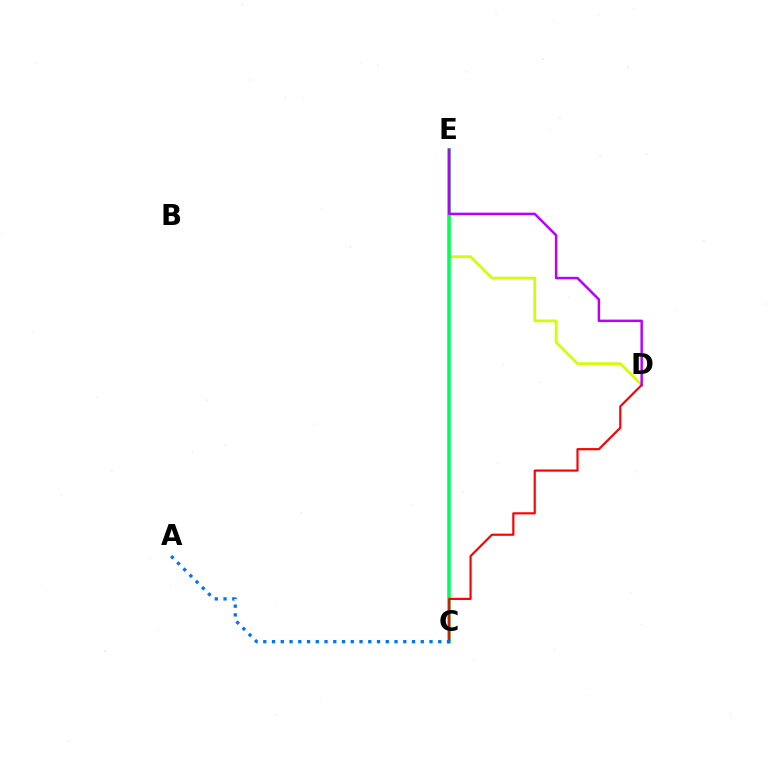{('D', 'E'): [{'color': '#d1ff00', 'line_style': 'solid', 'thickness': 1.96}, {'color': '#b900ff', 'line_style': 'solid', 'thickness': 1.78}], ('C', 'E'): [{'color': '#00ff5c', 'line_style': 'solid', 'thickness': 2.55}], ('C', 'D'): [{'color': '#ff0000', 'line_style': 'solid', 'thickness': 1.56}], ('A', 'C'): [{'color': '#0074ff', 'line_style': 'dotted', 'thickness': 2.38}]}